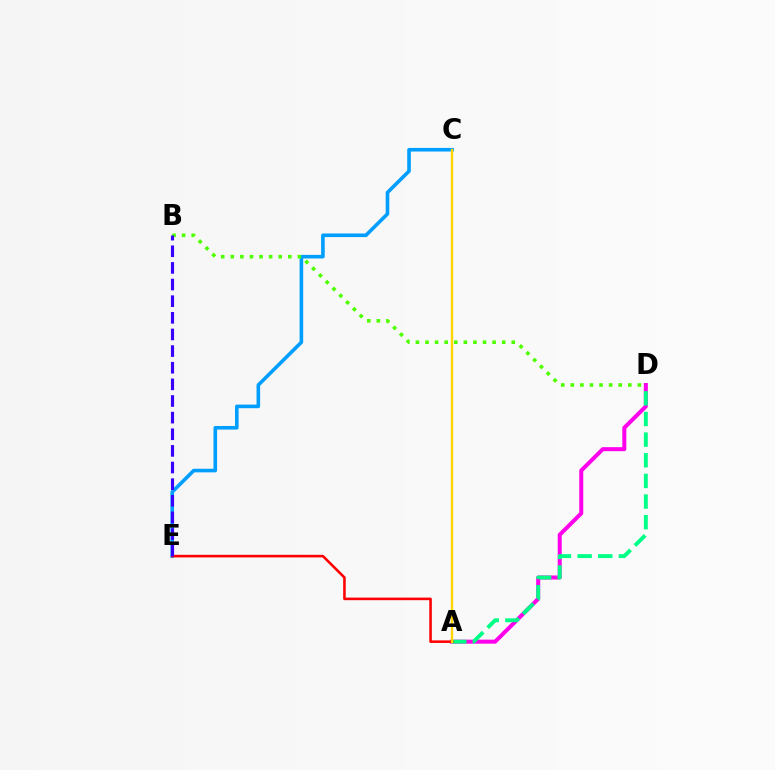{('A', 'D'): [{'color': '#ff00ed', 'line_style': 'solid', 'thickness': 2.89}, {'color': '#00ff86', 'line_style': 'dashed', 'thickness': 2.8}], ('C', 'E'): [{'color': '#009eff', 'line_style': 'solid', 'thickness': 2.59}], ('B', 'D'): [{'color': '#4fff00', 'line_style': 'dotted', 'thickness': 2.6}], ('A', 'E'): [{'color': '#ff0000', 'line_style': 'solid', 'thickness': 1.85}], ('A', 'C'): [{'color': '#ffd500', 'line_style': 'solid', 'thickness': 1.69}], ('B', 'E'): [{'color': '#3700ff', 'line_style': 'dashed', 'thickness': 2.26}]}